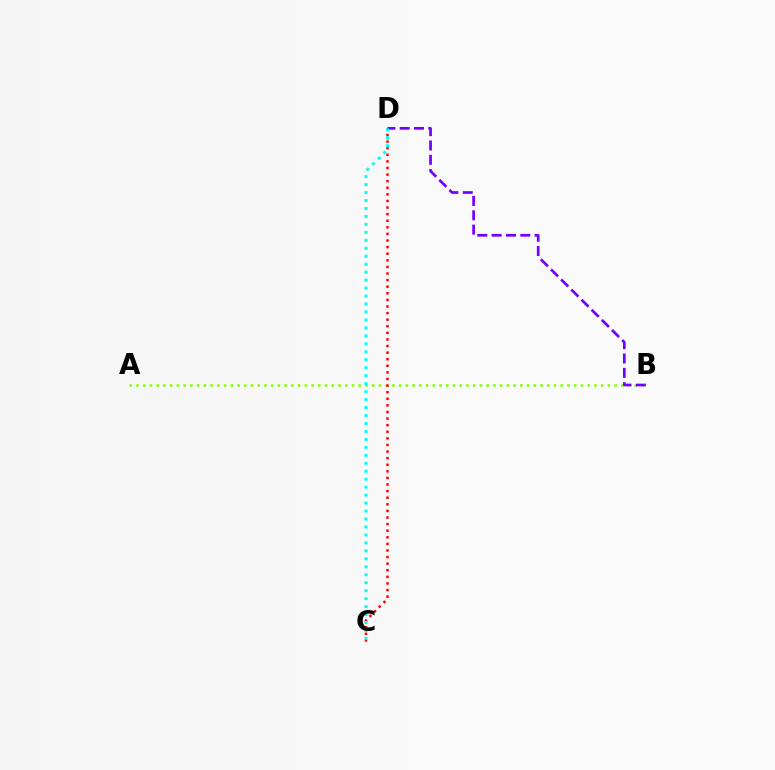{('A', 'B'): [{'color': '#84ff00', 'line_style': 'dotted', 'thickness': 1.83}], ('C', 'D'): [{'color': '#ff0000', 'line_style': 'dotted', 'thickness': 1.79}, {'color': '#00fff6', 'line_style': 'dotted', 'thickness': 2.16}], ('B', 'D'): [{'color': '#7200ff', 'line_style': 'dashed', 'thickness': 1.95}]}